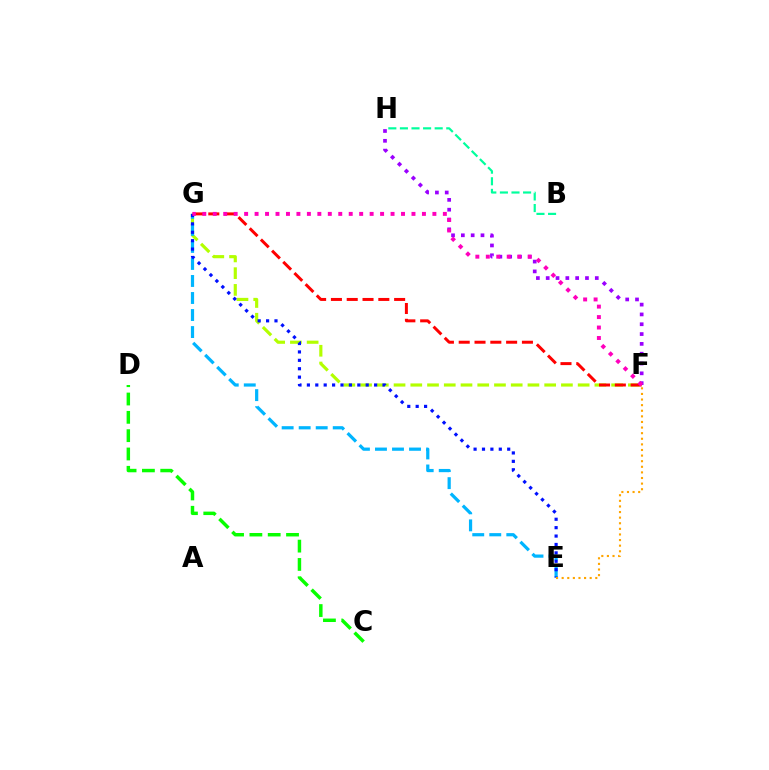{('F', 'G'): [{'color': '#b3ff00', 'line_style': 'dashed', 'thickness': 2.27}, {'color': '#ff0000', 'line_style': 'dashed', 'thickness': 2.15}, {'color': '#ff00bd', 'line_style': 'dotted', 'thickness': 2.84}], ('E', 'G'): [{'color': '#00b5ff', 'line_style': 'dashed', 'thickness': 2.31}, {'color': '#0010ff', 'line_style': 'dotted', 'thickness': 2.28}], ('F', 'H'): [{'color': '#9b00ff', 'line_style': 'dotted', 'thickness': 2.67}], ('B', 'H'): [{'color': '#00ff9d', 'line_style': 'dashed', 'thickness': 1.57}], ('C', 'D'): [{'color': '#08ff00', 'line_style': 'dashed', 'thickness': 2.49}], ('E', 'F'): [{'color': '#ffa500', 'line_style': 'dotted', 'thickness': 1.52}]}